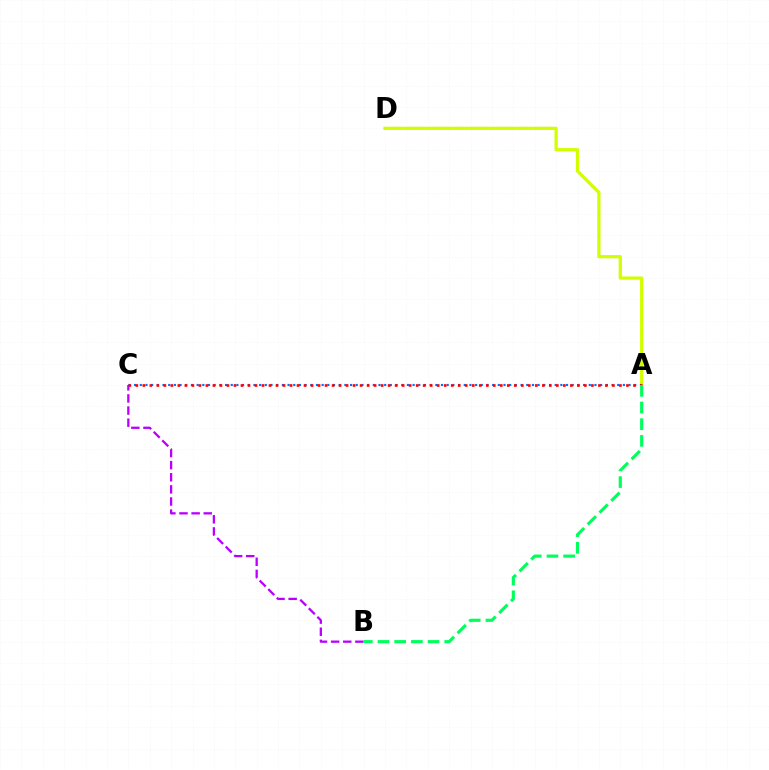{('A', 'D'): [{'color': '#d1ff00', 'line_style': 'solid', 'thickness': 2.33}], ('A', 'C'): [{'color': '#0074ff', 'line_style': 'dotted', 'thickness': 1.54}, {'color': '#ff0000', 'line_style': 'dotted', 'thickness': 1.9}], ('B', 'C'): [{'color': '#b900ff', 'line_style': 'dashed', 'thickness': 1.65}], ('A', 'B'): [{'color': '#00ff5c', 'line_style': 'dashed', 'thickness': 2.27}]}